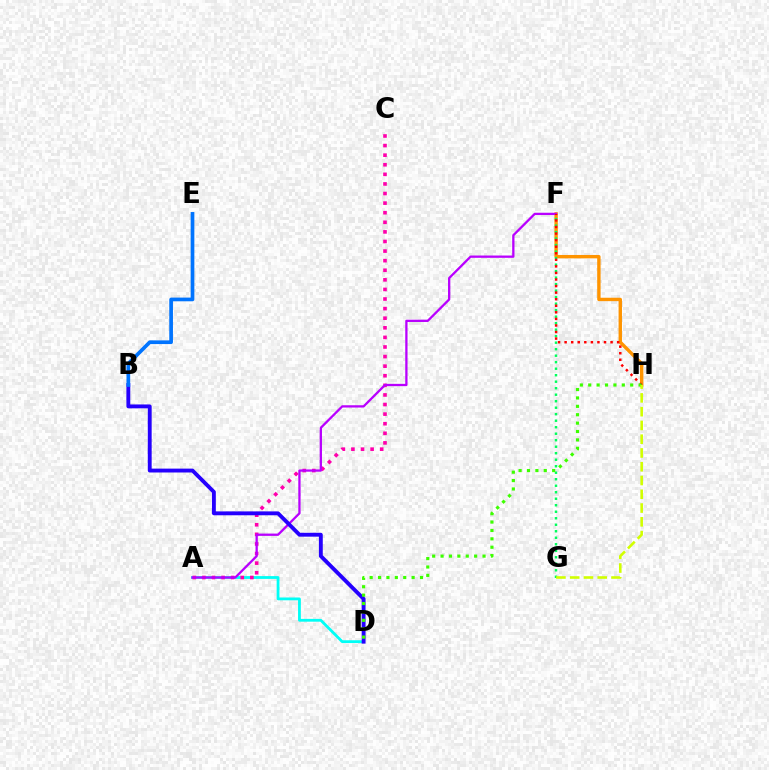{('A', 'D'): [{'color': '#00fff6', 'line_style': 'solid', 'thickness': 2.02}], ('F', 'H'): [{'color': '#ff9400', 'line_style': 'solid', 'thickness': 2.45}, {'color': '#ff0000', 'line_style': 'dotted', 'thickness': 1.78}], ('A', 'C'): [{'color': '#ff00ac', 'line_style': 'dotted', 'thickness': 2.61}], ('A', 'F'): [{'color': '#b900ff', 'line_style': 'solid', 'thickness': 1.65}], ('F', 'G'): [{'color': '#00ff5c', 'line_style': 'dotted', 'thickness': 1.77}], ('B', 'D'): [{'color': '#2500ff', 'line_style': 'solid', 'thickness': 2.79}], ('D', 'H'): [{'color': '#3dff00', 'line_style': 'dotted', 'thickness': 2.28}], ('G', 'H'): [{'color': '#d1ff00', 'line_style': 'dashed', 'thickness': 1.87}], ('B', 'E'): [{'color': '#0074ff', 'line_style': 'solid', 'thickness': 2.66}]}